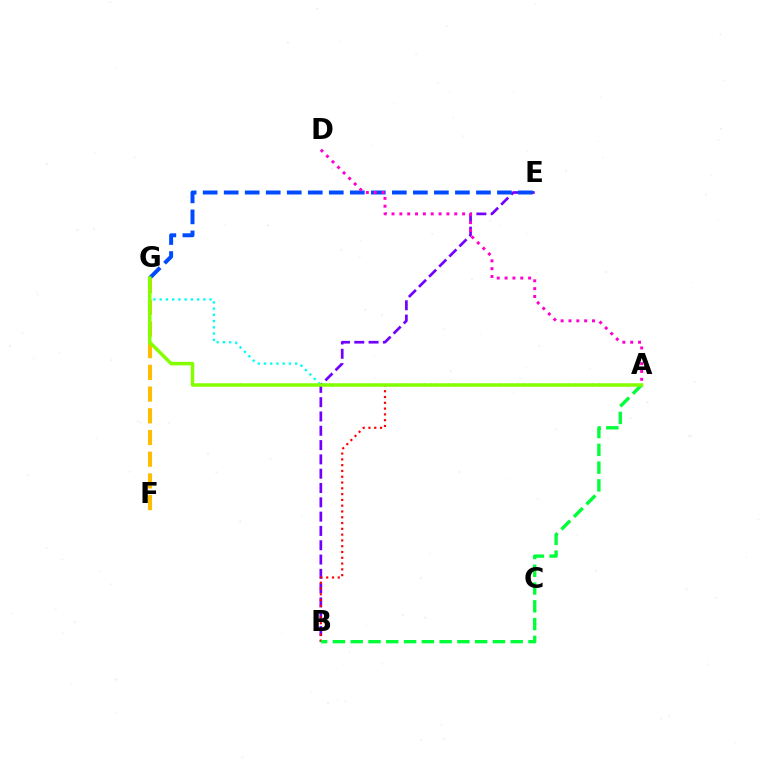{('A', 'G'): [{'color': '#00fff6', 'line_style': 'dotted', 'thickness': 1.69}, {'color': '#84ff00', 'line_style': 'solid', 'thickness': 2.51}], ('B', 'E'): [{'color': '#7200ff', 'line_style': 'dashed', 'thickness': 1.94}], ('E', 'G'): [{'color': '#004bff', 'line_style': 'dashed', 'thickness': 2.86}], ('A', 'B'): [{'color': '#ff0000', 'line_style': 'dotted', 'thickness': 1.57}, {'color': '#00ff39', 'line_style': 'dashed', 'thickness': 2.42}], ('F', 'G'): [{'color': '#ffbd00', 'line_style': 'dashed', 'thickness': 2.95}], ('A', 'D'): [{'color': '#ff00cf', 'line_style': 'dotted', 'thickness': 2.13}]}